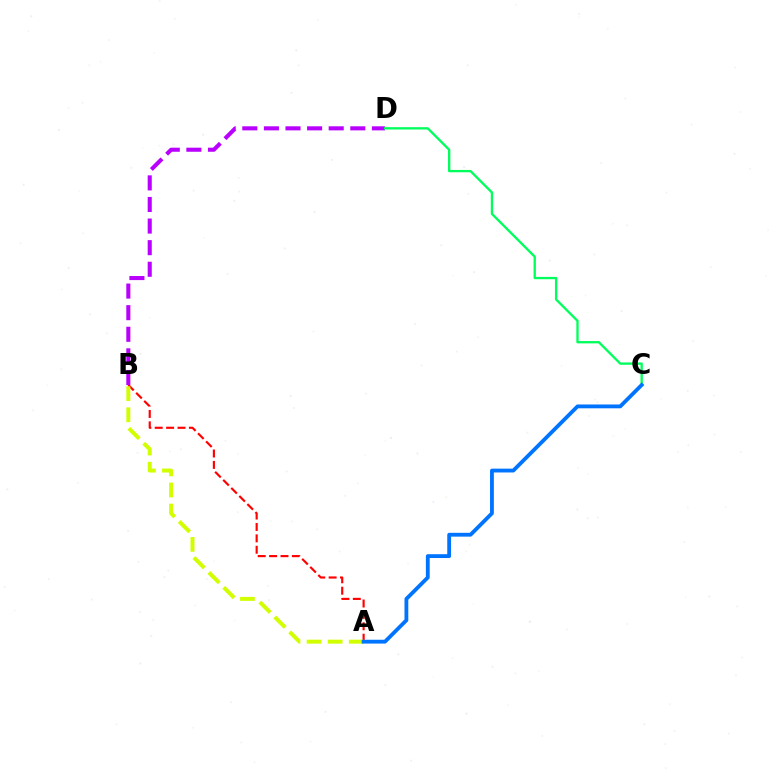{('A', 'B'): [{'color': '#ff0000', 'line_style': 'dashed', 'thickness': 1.55}, {'color': '#d1ff00', 'line_style': 'dashed', 'thickness': 2.87}], ('B', 'D'): [{'color': '#b900ff', 'line_style': 'dashed', 'thickness': 2.93}], ('C', 'D'): [{'color': '#00ff5c', 'line_style': 'solid', 'thickness': 1.68}], ('A', 'C'): [{'color': '#0074ff', 'line_style': 'solid', 'thickness': 2.75}]}